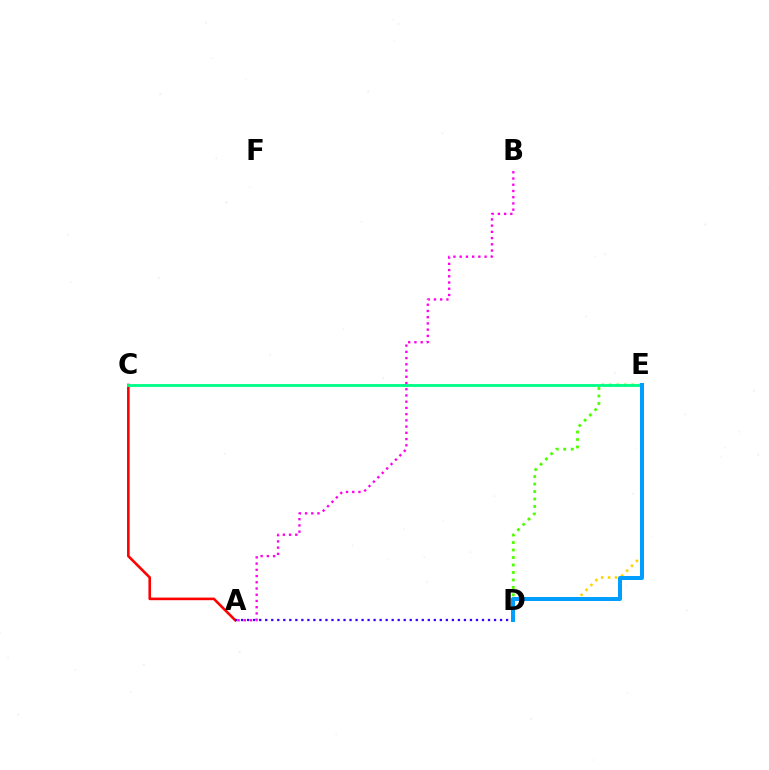{('A', 'C'): [{'color': '#ff0000', 'line_style': 'solid', 'thickness': 1.88}], ('D', 'E'): [{'color': '#ffd500', 'line_style': 'dotted', 'thickness': 1.88}, {'color': '#4fff00', 'line_style': 'dotted', 'thickness': 2.03}, {'color': '#009eff', 'line_style': 'solid', 'thickness': 2.87}], ('A', 'D'): [{'color': '#3700ff', 'line_style': 'dotted', 'thickness': 1.64}], ('C', 'E'): [{'color': '#00ff86', 'line_style': 'solid', 'thickness': 2.04}], ('A', 'B'): [{'color': '#ff00ed', 'line_style': 'dotted', 'thickness': 1.69}]}